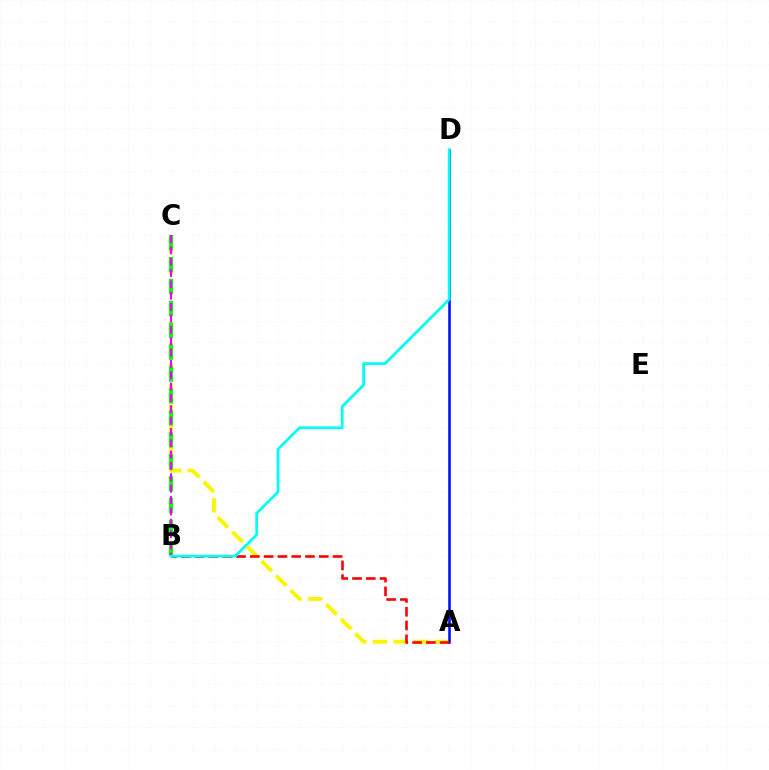{('A', 'C'): [{'color': '#fcf500', 'line_style': 'dashed', 'thickness': 2.81}], ('B', 'C'): [{'color': '#08ff00', 'line_style': 'dashed', 'thickness': 2.98}, {'color': '#ee00ff', 'line_style': 'dashed', 'thickness': 1.54}], ('A', 'D'): [{'color': '#0010ff', 'line_style': 'solid', 'thickness': 1.86}], ('A', 'B'): [{'color': '#ff0000', 'line_style': 'dashed', 'thickness': 1.87}], ('B', 'D'): [{'color': '#00fff6', 'line_style': 'solid', 'thickness': 1.98}]}